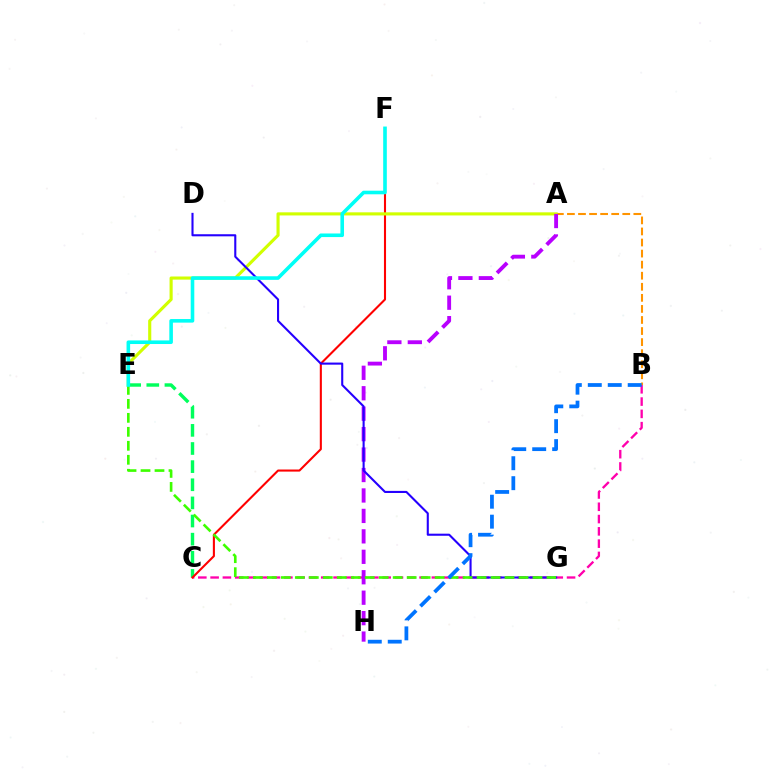{('A', 'B'): [{'color': '#ff9400', 'line_style': 'dashed', 'thickness': 1.5}], ('C', 'E'): [{'color': '#00ff5c', 'line_style': 'dashed', 'thickness': 2.46}], ('B', 'C'): [{'color': '#ff00ac', 'line_style': 'dashed', 'thickness': 1.67}], ('C', 'F'): [{'color': '#ff0000', 'line_style': 'solid', 'thickness': 1.5}], ('A', 'E'): [{'color': '#d1ff00', 'line_style': 'solid', 'thickness': 2.25}], ('A', 'H'): [{'color': '#b900ff', 'line_style': 'dashed', 'thickness': 2.78}], ('D', 'G'): [{'color': '#2500ff', 'line_style': 'solid', 'thickness': 1.51}], ('E', 'G'): [{'color': '#3dff00', 'line_style': 'dashed', 'thickness': 1.9}], ('E', 'F'): [{'color': '#00fff6', 'line_style': 'solid', 'thickness': 2.59}], ('B', 'H'): [{'color': '#0074ff', 'line_style': 'dashed', 'thickness': 2.71}]}